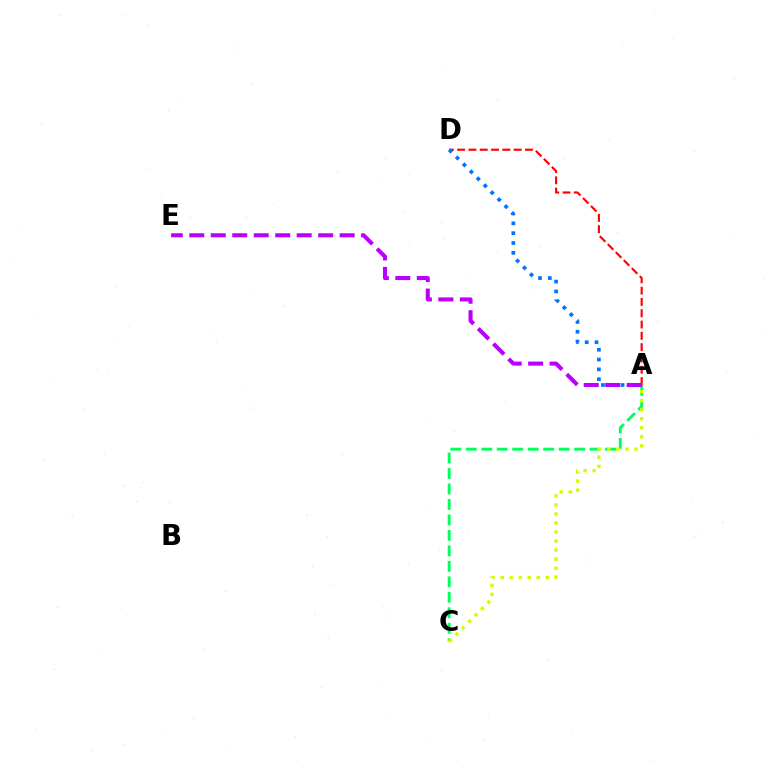{('A', 'D'): [{'color': '#ff0000', 'line_style': 'dashed', 'thickness': 1.54}, {'color': '#0074ff', 'line_style': 'dotted', 'thickness': 2.67}], ('A', 'C'): [{'color': '#00ff5c', 'line_style': 'dashed', 'thickness': 2.1}, {'color': '#d1ff00', 'line_style': 'dotted', 'thickness': 2.46}], ('A', 'E'): [{'color': '#b900ff', 'line_style': 'dashed', 'thickness': 2.92}]}